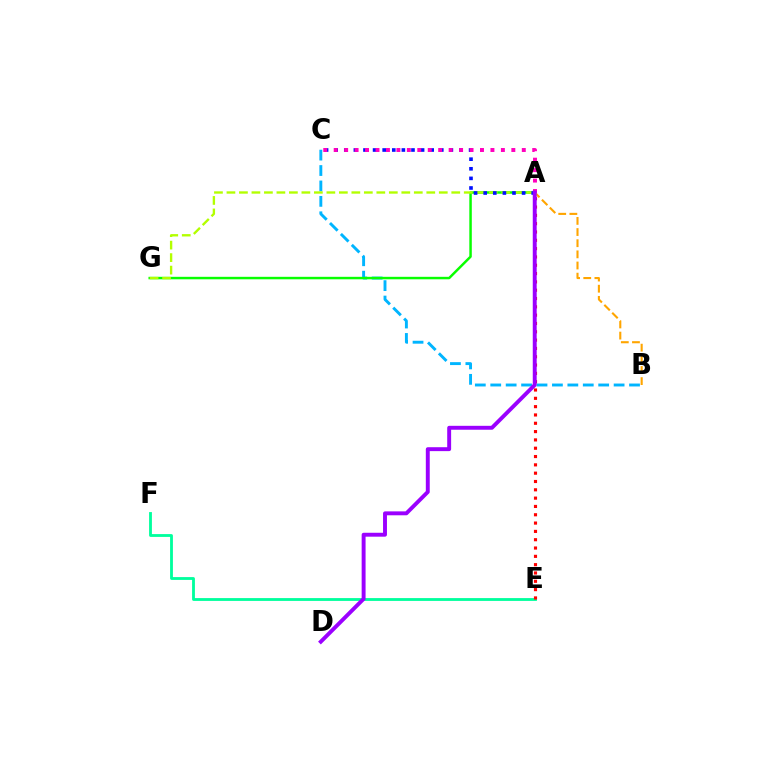{('B', 'C'): [{'color': '#00b5ff', 'line_style': 'dashed', 'thickness': 2.09}], ('E', 'F'): [{'color': '#00ff9d', 'line_style': 'solid', 'thickness': 2.03}], ('A', 'B'): [{'color': '#ffa500', 'line_style': 'dashed', 'thickness': 1.51}], ('A', 'G'): [{'color': '#08ff00', 'line_style': 'solid', 'thickness': 1.78}, {'color': '#b3ff00', 'line_style': 'dashed', 'thickness': 1.7}], ('A', 'E'): [{'color': '#ff0000', 'line_style': 'dotted', 'thickness': 2.26}], ('A', 'C'): [{'color': '#0010ff', 'line_style': 'dotted', 'thickness': 2.61}, {'color': '#ff00bd', 'line_style': 'dotted', 'thickness': 2.84}], ('A', 'D'): [{'color': '#9b00ff', 'line_style': 'solid', 'thickness': 2.82}]}